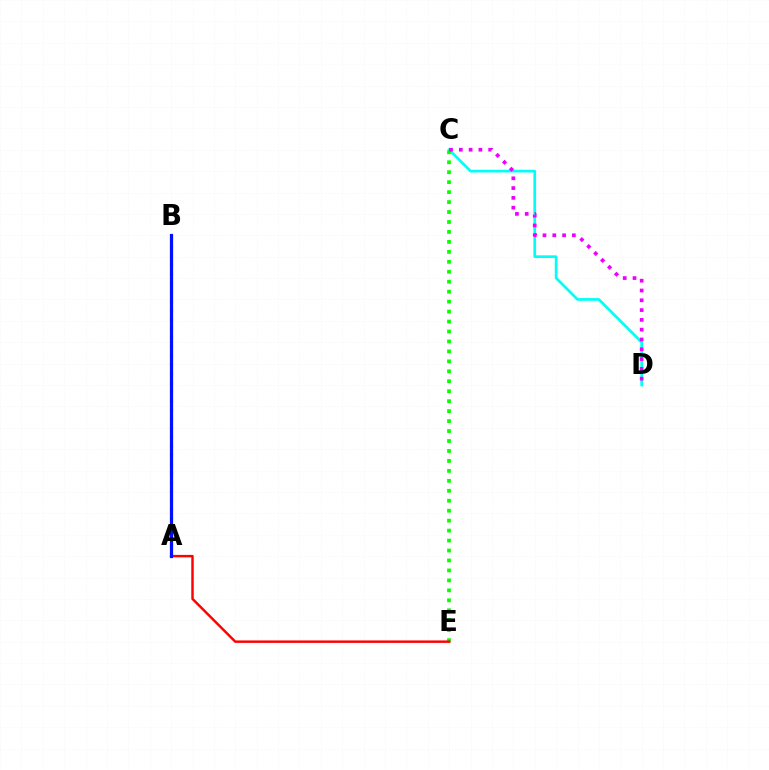{('A', 'B'): [{'color': '#fcf500', 'line_style': 'dotted', 'thickness': 2.46}, {'color': '#0010ff', 'line_style': 'solid', 'thickness': 2.31}], ('C', 'D'): [{'color': '#00fff6', 'line_style': 'solid', 'thickness': 1.95}, {'color': '#ee00ff', 'line_style': 'dotted', 'thickness': 2.66}], ('C', 'E'): [{'color': '#08ff00', 'line_style': 'dotted', 'thickness': 2.7}], ('A', 'E'): [{'color': '#ff0000', 'line_style': 'solid', 'thickness': 1.76}]}